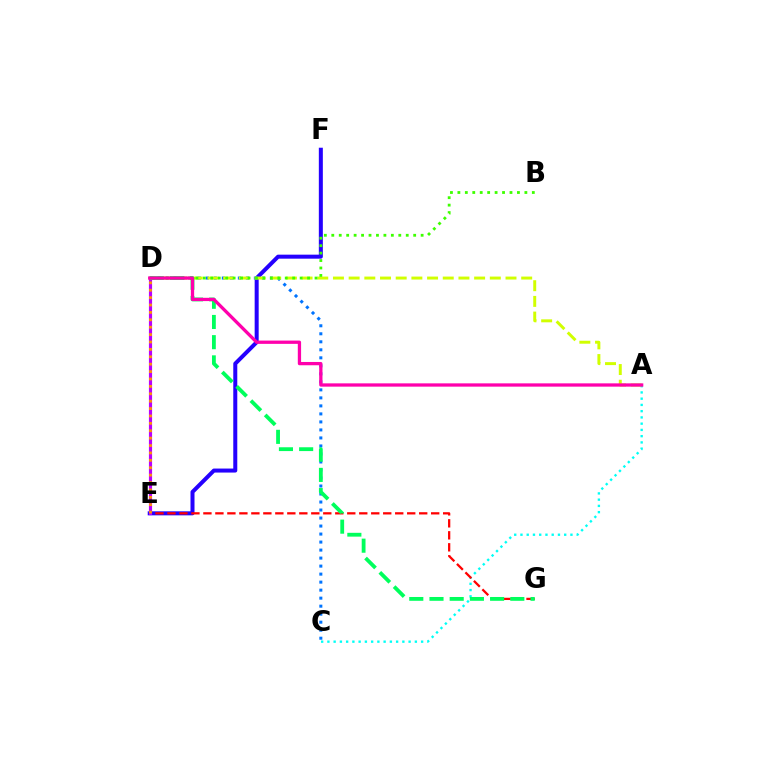{('A', 'C'): [{'color': '#00fff6', 'line_style': 'dotted', 'thickness': 1.7}], ('E', 'F'): [{'color': '#2500ff', 'line_style': 'solid', 'thickness': 2.89}], ('C', 'D'): [{'color': '#0074ff', 'line_style': 'dotted', 'thickness': 2.18}], ('E', 'G'): [{'color': '#ff0000', 'line_style': 'dashed', 'thickness': 1.63}], ('D', 'E'): [{'color': '#b900ff', 'line_style': 'solid', 'thickness': 2.28}, {'color': '#ff9400', 'line_style': 'dotted', 'thickness': 2.01}], ('A', 'D'): [{'color': '#d1ff00', 'line_style': 'dashed', 'thickness': 2.13}, {'color': '#ff00ac', 'line_style': 'solid', 'thickness': 2.37}], ('B', 'D'): [{'color': '#3dff00', 'line_style': 'dotted', 'thickness': 2.02}], ('D', 'G'): [{'color': '#00ff5c', 'line_style': 'dashed', 'thickness': 2.75}]}